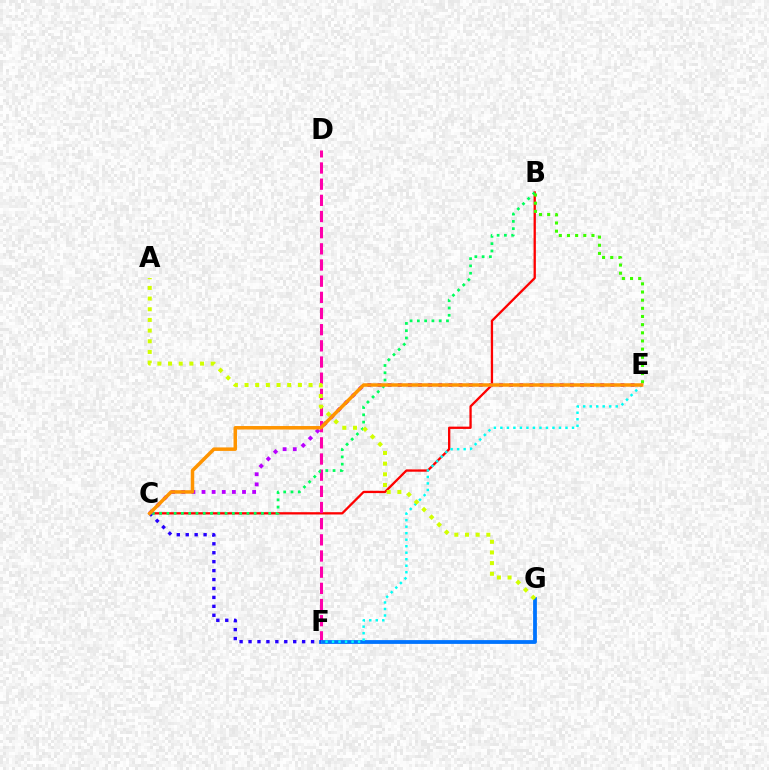{('B', 'C'): [{'color': '#ff0000', 'line_style': 'solid', 'thickness': 1.66}, {'color': '#00ff5c', 'line_style': 'dotted', 'thickness': 1.98}], ('D', 'F'): [{'color': '#ff00ac', 'line_style': 'dashed', 'thickness': 2.2}], ('F', 'G'): [{'color': '#0074ff', 'line_style': 'solid', 'thickness': 2.73}], ('C', 'F'): [{'color': '#2500ff', 'line_style': 'dotted', 'thickness': 2.43}], ('B', 'E'): [{'color': '#3dff00', 'line_style': 'dotted', 'thickness': 2.22}], ('E', 'F'): [{'color': '#00fff6', 'line_style': 'dotted', 'thickness': 1.77}], ('C', 'E'): [{'color': '#b900ff', 'line_style': 'dotted', 'thickness': 2.75}, {'color': '#ff9400', 'line_style': 'solid', 'thickness': 2.52}], ('A', 'G'): [{'color': '#d1ff00', 'line_style': 'dotted', 'thickness': 2.9}]}